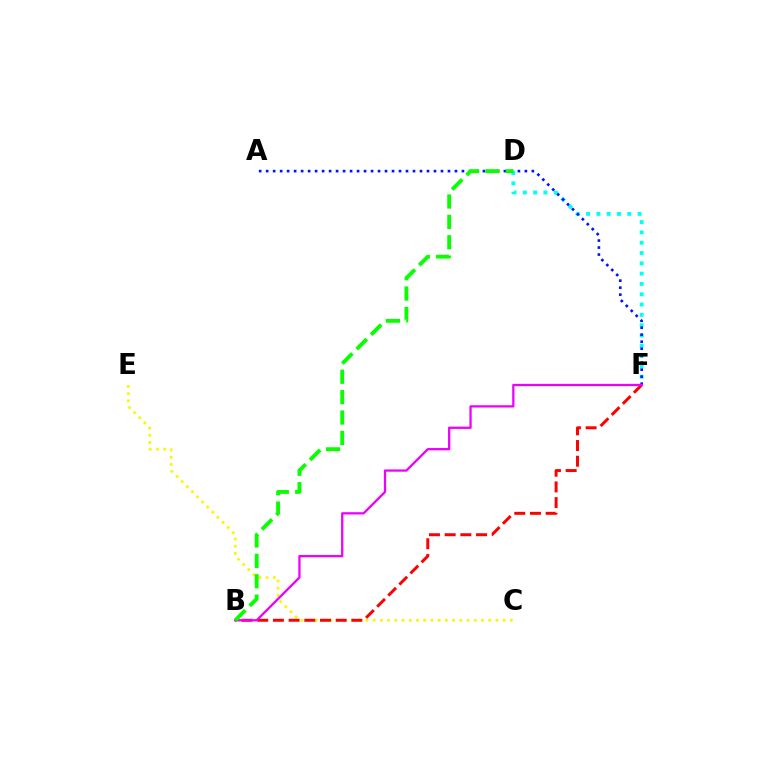{('D', 'F'): [{'color': '#00fff6', 'line_style': 'dotted', 'thickness': 2.8}], ('A', 'F'): [{'color': '#0010ff', 'line_style': 'dotted', 'thickness': 1.9}], ('C', 'E'): [{'color': '#fcf500', 'line_style': 'dotted', 'thickness': 1.96}], ('B', 'F'): [{'color': '#ff0000', 'line_style': 'dashed', 'thickness': 2.13}, {'color': '#ee00ff', 'line_style': 'solid', 'thickness': 1.64}], ('B', 'D'): [{'color': '#08ff00', 'line_style': 'dashed', 'thickness': 2.77}]}